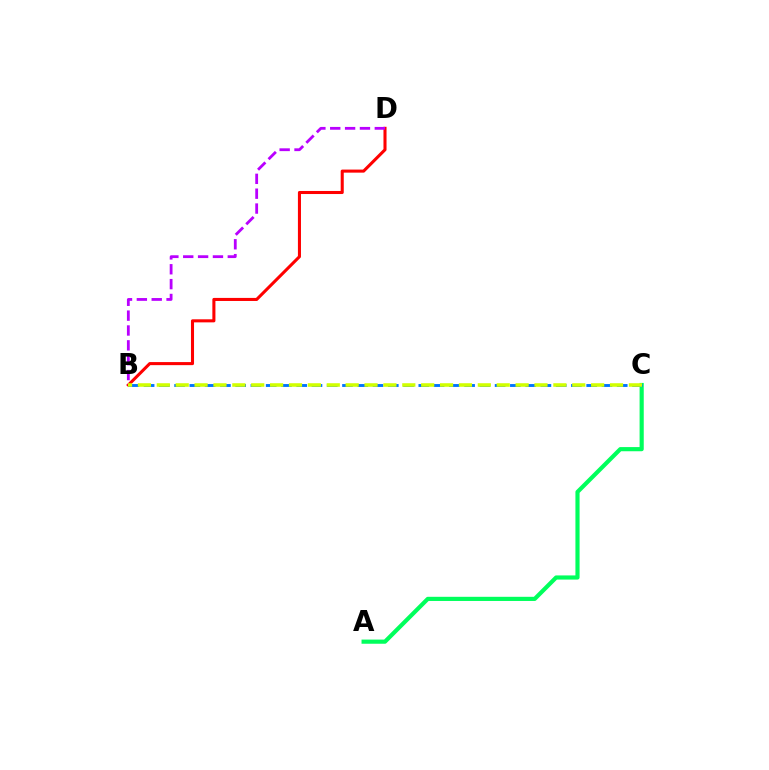{('B', 'D'): [{'color': '#ff0000', 'line_style': 'solid', 'thickness': 2.2}, {'color': '#b900ff', 'line_style': 'dashed', 'thickness': 2.02}], ('A', 'C'): [{'color': '#00ff5c', 'line_style': 'solid', 'thickness': 2.99}], ('B', 'C'): [{'color': '#0074ff', 'line_style': 'dashed', 'thickness': 2.07}, {'color': '#d1ff00', 'line_style': 'dashed', 'thickness': 2.57}]}